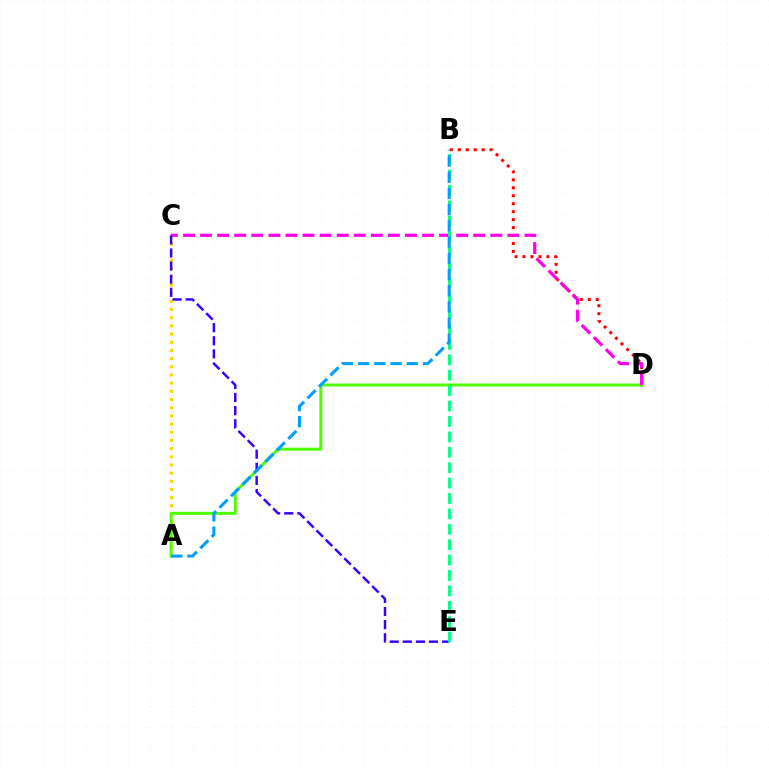{('A', 'C'): [{'color': '#ffd500', 'line_style': 'dotted', 'thickness': 2.22}], ('B', 'D'): [{'color': '#ff0000', 'line_style': 'dotted', 'thickness': 2.16}], ('A', 'D'): [{'color': '#4fff00', 'line_style': 'solid', 'thickness': 2.15}], ('C', 'D'): [{'color': '#ff00ed', 'line_style': 'dashed', 'thickness': 2.32}], ('C', 'E'): [{'color': '#3700ff', 'line_style': 'dashed', 'thickness': 1.78}], ('B', 'E'): [{'color': '#00ff86', 'line_style': 'dashed', 'thickness': 2.09}], ('A', 'B'): [{'color': '#009eff', 'line_style': 'dashed', 'thickness': 2.2}]}